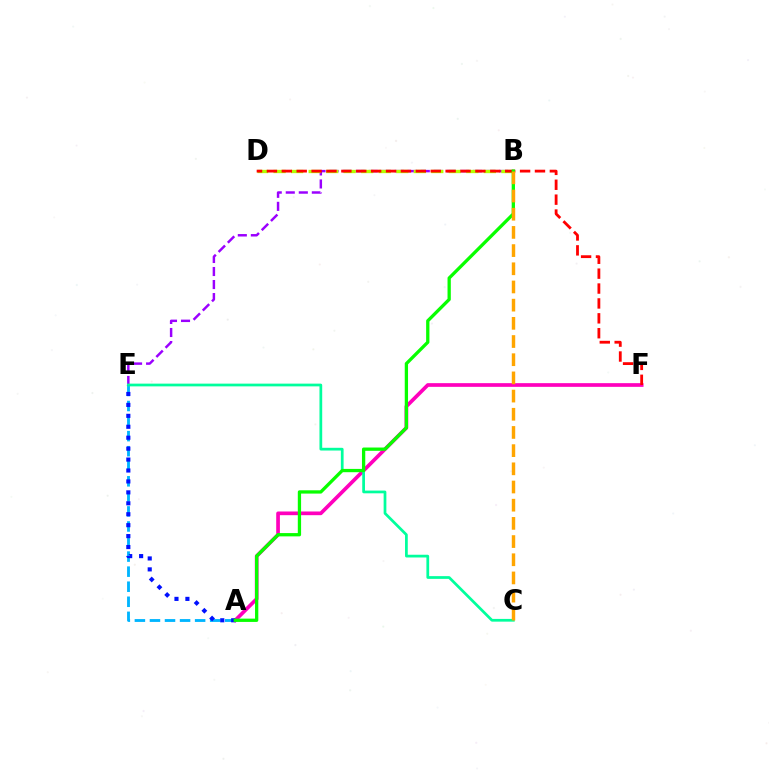{('A', 'E'): [{'color': '#00b5ff', 'line_style': 'dashed', 'thickness': 2.05}, {'color': '#0010ff', 'line_style': 'dotted', 'thickness': 2.97}], ('B', 'E'): [{'color': '#9b00ff', 'line_style': 'dashed', 'thickness': 1.77}], ('B', 'D'): [{'color': '#b3ff00', 'line_style': 'dashed', 'thickness': 2.38}], ('A', 'F'): [{'color': '#ff00bd', 'line_style': 'solid', 'thickness': 2.66}], ('C', 'E'): [{'color': '#00ff9d', 'line_style': 'solid', 'thickness': 1.97}], ('D', 'F'): [{'color': '#ff0000', 'line_style': 'dashed', 'thickness': 2.02}], ('A', 'B'): [{'color': '#08ff00', 'line_style': 'solid', 'thickness': 2.37}], ('B', 'C'): [{'color': '#ffa500', 'line_style': 'dashed', 'thickness': 2.47}]}